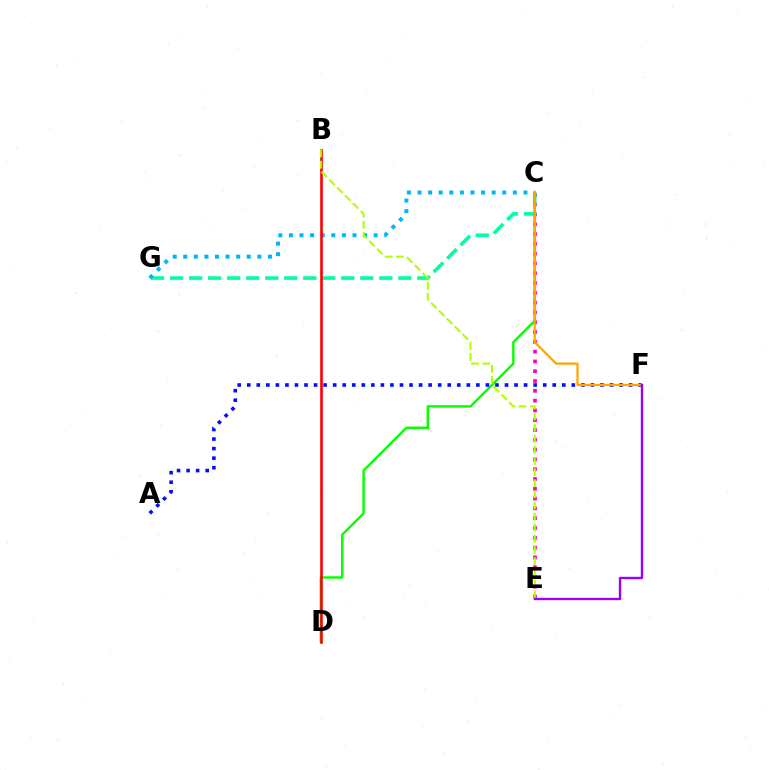{('C', 'E'): [{'color': '#ff00bd', 'line_style': 'dotted', 'thickness': 2.66}], ('C', 'G'): [{'color': '#00ff9d', 'line_style': 'dashed', 'thickness': 2.58}, {'color': '#00b5ff', 'line_style': 'dotted', 'thickness': 2.88}], ('C', 'D'): [{'color': '#08ff00', 'line_style': 'solid', 'thickness': 1.75}], ('A', 'F'): [{'color': '#0010ff', 'line_style': 'dotted', 'thickness': 2.59}], ('B', 'D'): [{'color': '#ff0000', 'line_style': 'solid', 'thickness': 1.87}], ('C', 'F'): [{'color': '#ffa500', 'line_style': 'solid', 'thickness': 1.6}], ('B', 'E'): [{'color': '#b3ff00', 'line_style': 'dashed', 'thickness': 1.51}], ('E', 'F'): [{'color': '#9b00ff', 'line_style': 'solid', 'thickness': 1.7}]}